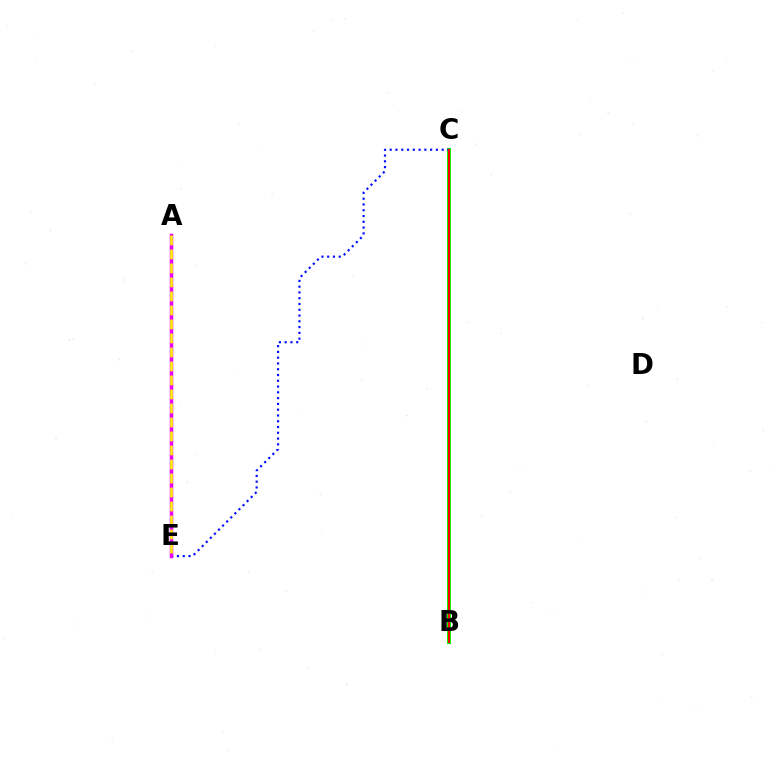{('B', 'C'): [{'color': '#00fff6', 'line_style': 'solid', 'thickness': 1.96}, {'color': '#08ff00', 'line_style': 'solid', 'thickness': 2.88}, {'color': '#ff0000', 'line_style': 'solid', 'thickness': 1.51}], ('C', 'E'): [{'color': '#0010ff', 'line_style': 'dotted', 'thickness': 1.57}], ('A', 'E'): [{'color': '#ee00ff', 'line_style': 'solid', 'thickness': 2.51}, {'color': '#fcf500', 'line_style': 'dashed', 'thickness': 1.9}]}